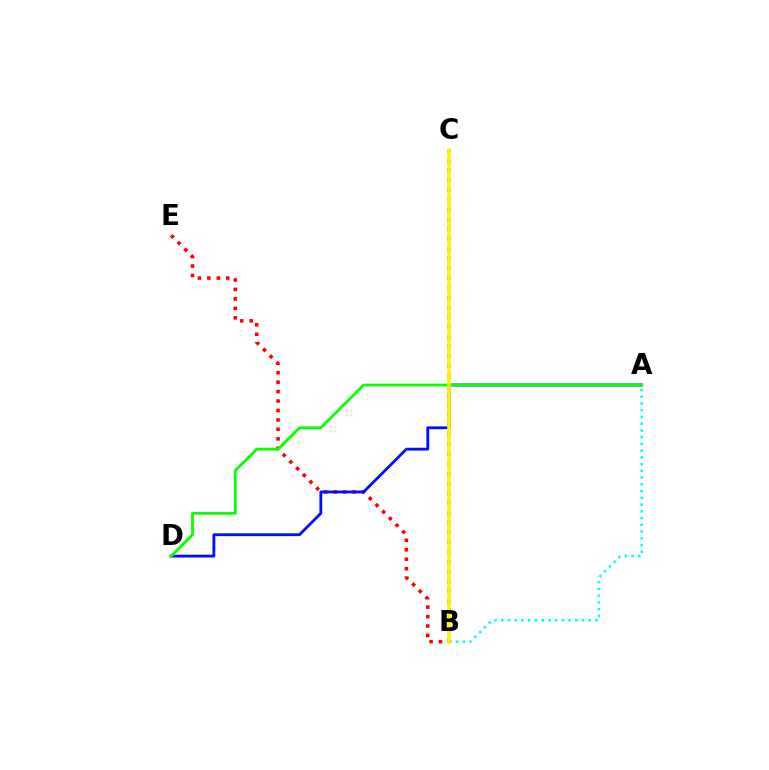{('A', 'B'): [{'color': '#00fff6', 'line_style': 'dotted', 'thickness': 1.83}], ('B', 'C'): [{'color': '#ee00ff', 'line_style': 'dotted', 'thickness': 2.66}, {'color': '#fcf500', 'line_style': 'solid', 'thickness': 2.59}], ('B', 'E'): [{'color': '#ff0000', 'line_style': 'dotted', 'thickness': 2.57}], ('A', 'D'): [{'color': '#0010ff', 'line_style': 'solid', 'thickness': 2.04}, {'color': '#08ff00', 'line_style': 'solid', 'thickness': 2.0}]}